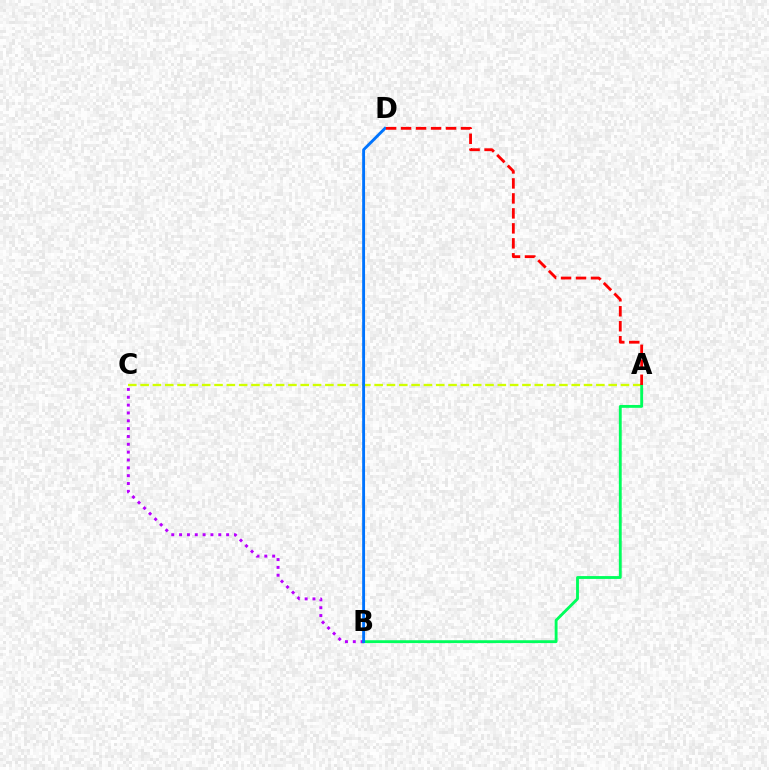{('A', 'C'): [{'color': '#d1ff00', 'line_style': 'dashed', 'thickness': 1.67}], ('B', 'C'): [{'color': '#b900ff', 'line_style': 'dotted', 'thickness': 2.13}], ('A', 'B'): [{'color': '#00ff5c', 'line_style': 'solid', 'thickness': 2.06}], ('B', 'D'): [{'color': '#0074ff', 'line_style': 'solid', 'thickness': 2.07}], ('A', 'D'): [{'color': '#ff0000', 'line_style': 'dashed', 'thickness': 2.04}]}